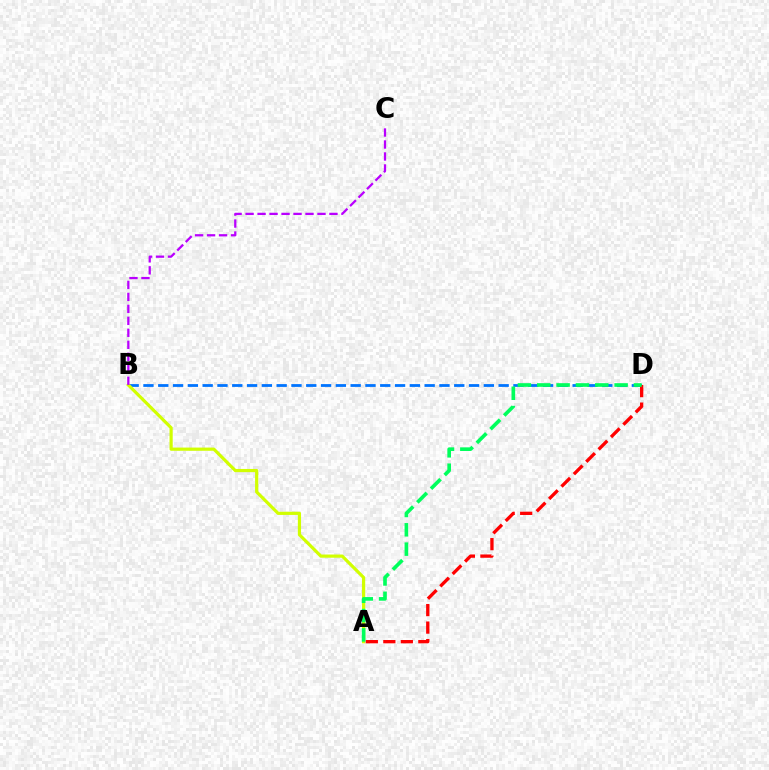{('B', 'D'): [{'color': '#0074ff', 'line_style': 'dashed', 'thickness': 2.01}], ('A', 'B'): [{'color': '#d1ff00', 'line_style': 'solid', 'thickness': 2.29}], ('A', 'D'): [{'color': '#ff0000', 'line_style': 'dashed', 'thickness': 2.38}, {'color': '#00ff5c', 'line_style': 'dashed', 'thickness': 2.63}], ('B', 'C'): [{'color': '#b900ff', 'line_style': 'dashed', 'thickness': 1.63}]}